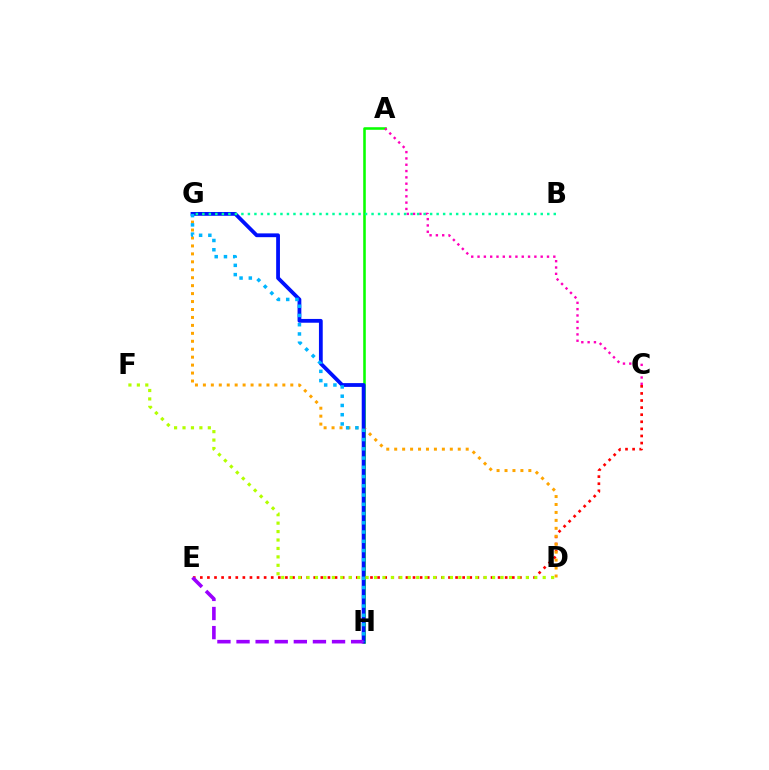{('A', 'H'): [{'color': '#08ff00', 'line_style': 'solid', 'thickness': 1.85}], ('A', 'C'): [{'color': '#ff00bd', 'line_style': 'dotted', 'thickness': 1.72}], ('C', 'E'): [{'color': '#ff0000', 'line_style': 'dotted', 'thickness': 1.93}], ('D', 'G'): [{'color': '#ffa500', 'line_style': 'dotted', 'thickness': 2.16}], ('G', 'H'): [{'color': '#0010ff', 'line_style': 'solid', 'thickness': 2.73}, {'color': '#00b5ff', 'line_style': 'dotted', 'thickness': 2.51}], ('E', 'H'): [{'color': '#9b00ff', 'line_style': 'dashed', 'thickness': 2.59}], ('B', 'G'): [{'color': '#00ff9d', 'line_style': 'dotted', 'thickness': 1.77}], ('D', 'F'): [{'color': '#b3ff00', 'line_style': 'dotted', 'thickness': 2.29}]}